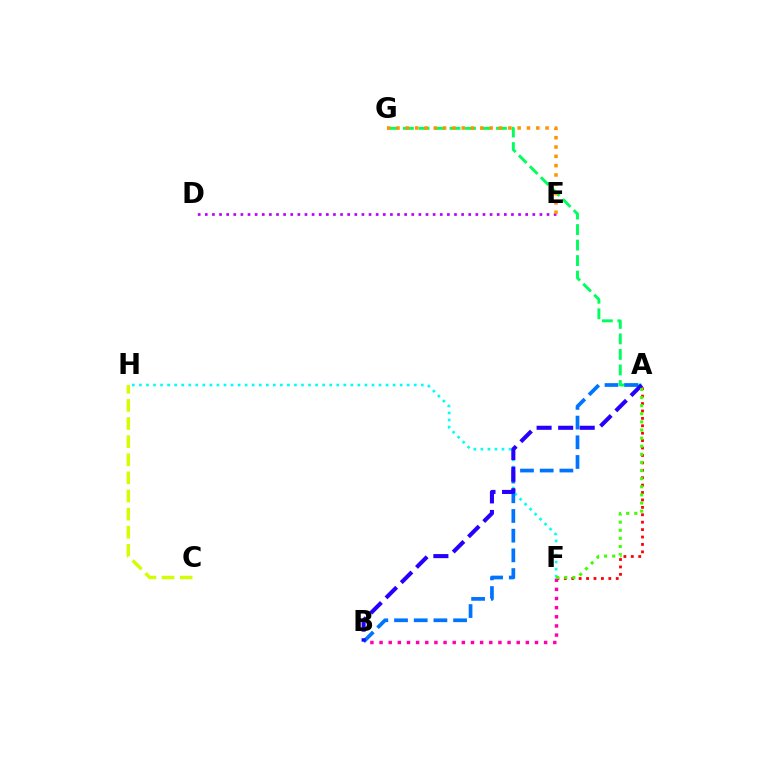{('A', 'F'): [{'color': '#ff0000', 'line_style': 'dotted', 'thickness': 2.01}, {'color': '#3dff00', 'line_style': 'dotted', 'thickness': 2.2}], ('F', 'H'): [{'color': '#00fff6', 'line_style': 'dotted', 'thickness': 1.91}], ('C', 'H'): [{'color': '#d1ff00', 'line_style': 'dashed', 'thickness': 2.46}], ('A', 'G'): [{'color': '#00ff5c', 'line_style': 'dashed', 'thickness': 2.11}], ('A', 'B'): [{'color': '#0074ff', 'line_style': 'dashed', 'thickness': 2.68}, {'color': '#2500ff', 'line_style': 'dashed', 'thickness': 2.93}], ('B', 'F'): [{'color': '#ff00ac', 'line_style': 'dotted', 'thickness': 2.48}], ('D', 'E'): [{'color': '#b900ff', 'line_style': 'dotted', 'thickness': 1.93}], ('E', 'G'): [{'color': '#ff9400', 'line_style': 'dotted', 'thickness': 2.53}]}